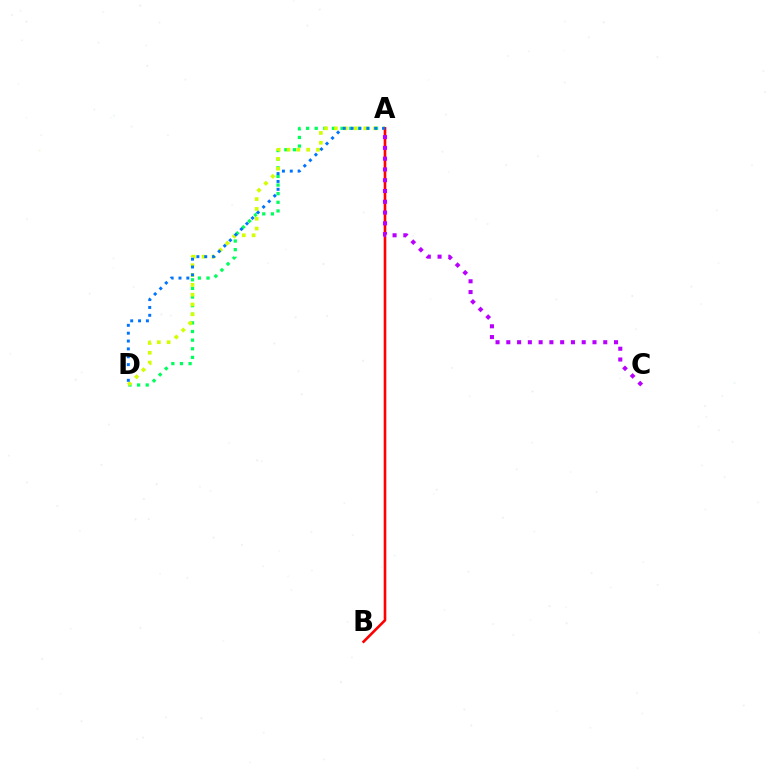{('A', 'D'): [{'color': '#00ff5c', 'line_style': 'dotted', 'thickness': 2.34}, {'color': '#d1ff00', 'line_style': 'dotted', 'thickness': 2.67}, {'color': '#0074ff', 'line_style': 'dotted', 'thickness': 2.13}], ('A', 'B'): [{'color': '#ff0000', 'line_style': 'solid', 'thickness': 1.88}], ('A', 'C'): [{'color': '#b900ff', 'line_style': 'dotted', 'thickness': 2.93}]}